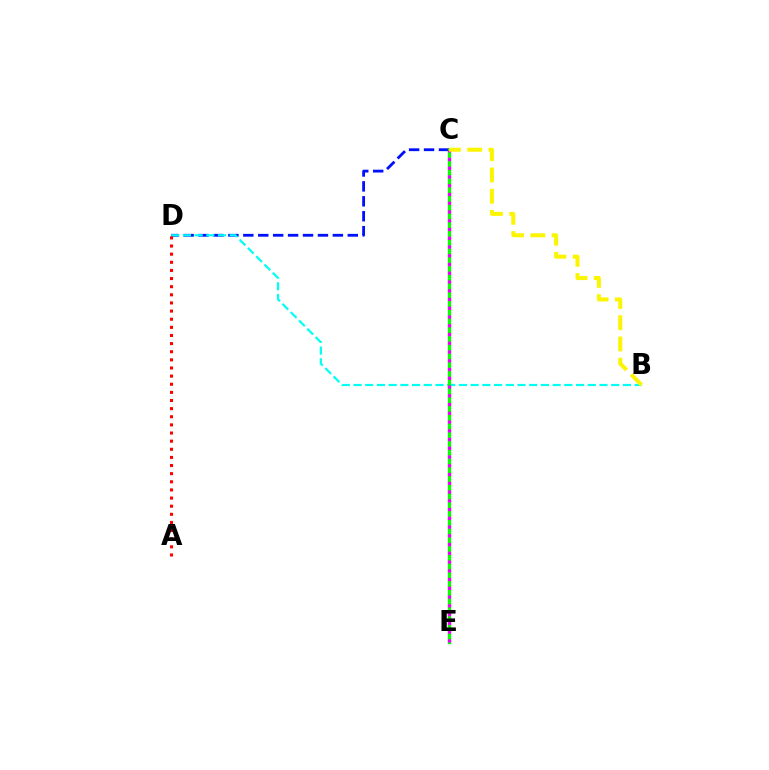{('C', 'D'): [{'color': '#0010ff', 'line_style': 'dashed', 'thickness': 2.03}], ('B', 'D'): [{'color': '#00fff6', 'line_style': 'dashed', 'thickness': 1.59}], ('C', 'E'): [{'color': '#08ff00', 'line_style': 'solid', 'thickness': 2.41}, {'color': '#ee00ff', 'line_style': 'dotted', 'thickness': 2.38}], ('A', 'D'): [{'color': '#ff0000', 'line_style': 'dotted', 'thickness': 2.21}], ('B', 'C'): [{'color': '#fcf500', 'line_style': 'dashed', 'thickness': 2.89}]}